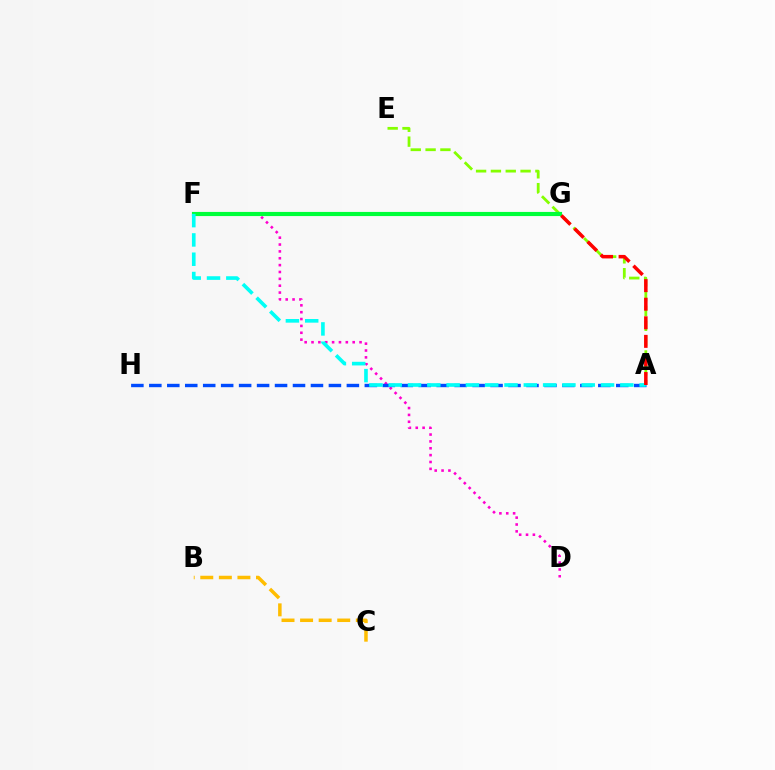{('D', 'F'): [{'color': '#ff00cf', 'line_style': 'dotted', 'thickness': 1.86}], ('F', 'G'): [{'color': '#7200ff', 'line_style': 'dashed', 'thickness': 1.94}, {'color': '#00ff39', 'line_style': 'solid', 'thickness': 2.98}], ('A', 'E'): [{'color': '#84ff00', 'line_style': 'dashed', 'thickness': 2.01}], ('A', 'H'): [{'color': '#004bff', 'line_style': 'dashed', 'thickness': 2.44}], ('A', 'F'): [{'color': '#00fff6', 'line_style': 'dashed', 'thickness': 2.62}], ('B', 'C'): [{'color': '#ffbd00', 'line_style': 'dashed', 'thickness': 2.52}], ('A', 'G'): [{'color': '#ff0000', 'line_style': 'dashed', 'thickness': 2.52}]}